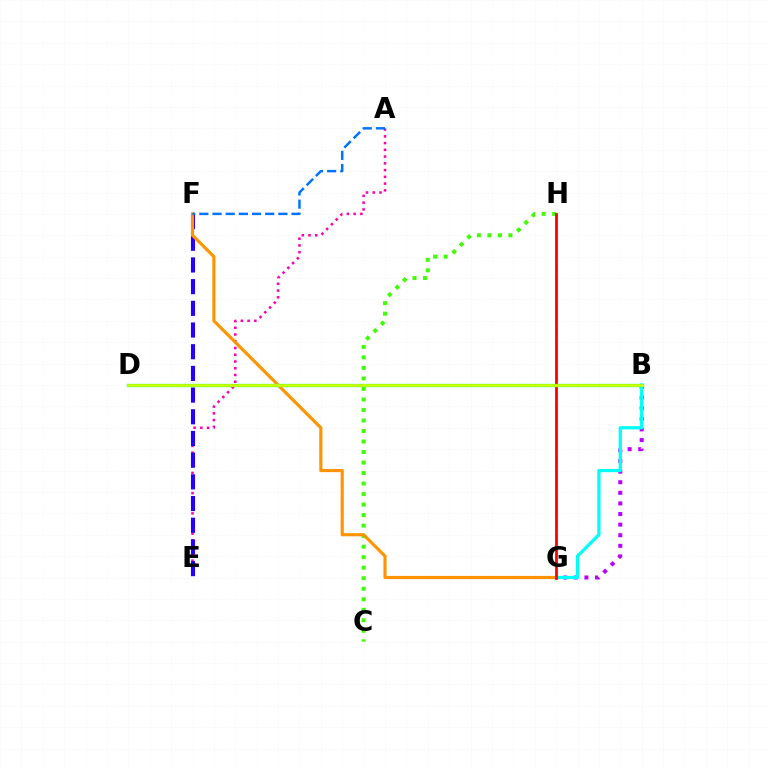{('A', 'E'): [{'color': '#ff00ac', 'line_style': 'dotted', 'thickness': 1.83}], ('C', 'H'): [{'color': '#3dff00', 'line_style': 'dotted', 'thickness': 2.86}], ('B', 'G'): [{'color': '#b900ff', 'line_style': 'dotted', 'thickness': 2.88}, {'color': '#00fff6', 'line_style': 'solid', 'thickness': 2.34}], ('E', 'F'): [{'color': '#2500ff', 'line_style': 'dashed', 'thickness': 2.95}], ('F', 'G'): [{'color': '#ff9400', 'line_style': 'solid', 'thickness': 2.26}], ('G', 'H'): [{'color': '#ff0000', 'line_style': 'solid', 'thickness': 2.0}], ('A', 'F'): [{'color': '#0074ff', 'line_style': 'dashed', 'thickness': 1.79}], ('B', 'D'): [{'color': '#00ff5c', 'line_style': 'solid', 'thickness': 2.36}, {'color': '#d1ff00', 'line_style': 'solid', 'thickness': 1.9}]}